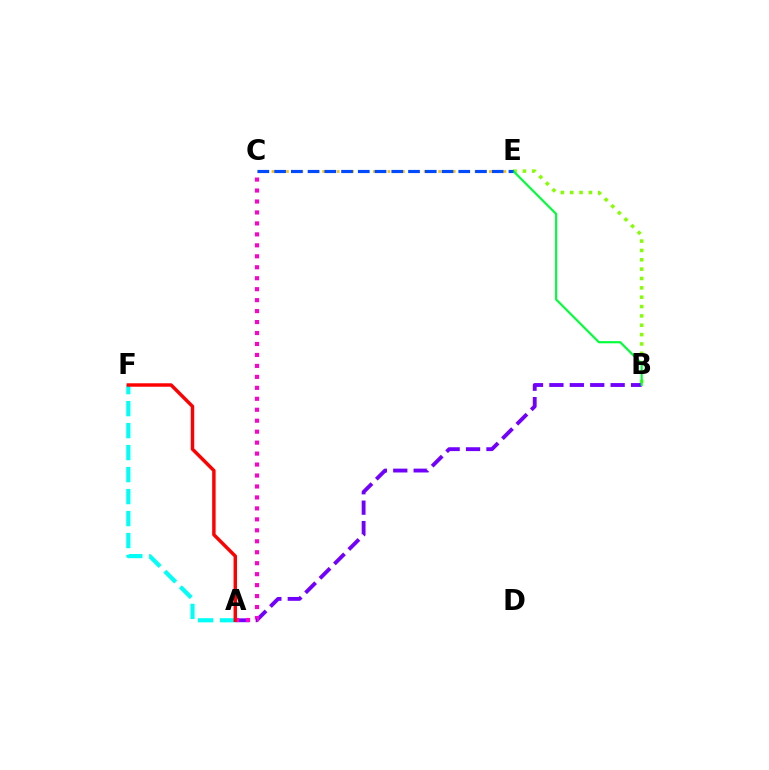{('A', 'F'): [{'color': '#00fff6', 'line_style': 'dashed', 'thickness': 2.99}, {'color': '#ff0000', 'line_style': 'solid', 'thickness': 2.47}], ('B', 'E'): [{'color': '#84ff00', 'line_style': 'dotted', 'thickness': 2.54}, {'color': '#00ff39', 'line_style': 'solid', 'thickness': 1.56}], ('A', 'B'): [{'color': '#7200ff', 'line_style': 'dashed', 'thickness': 2.77}], ('A', 'C'): [{'color': '#ff00cf', 'line_style': 'dotted', 'thickness': 2.98}], ('C', 'E'): [{'color': '#ffbd00', 'line_style': 'dotted', 'thickness': 1.97}, {'color': '#004bff', 'line_style': 'dashed', 'thickness': 2.27}]}